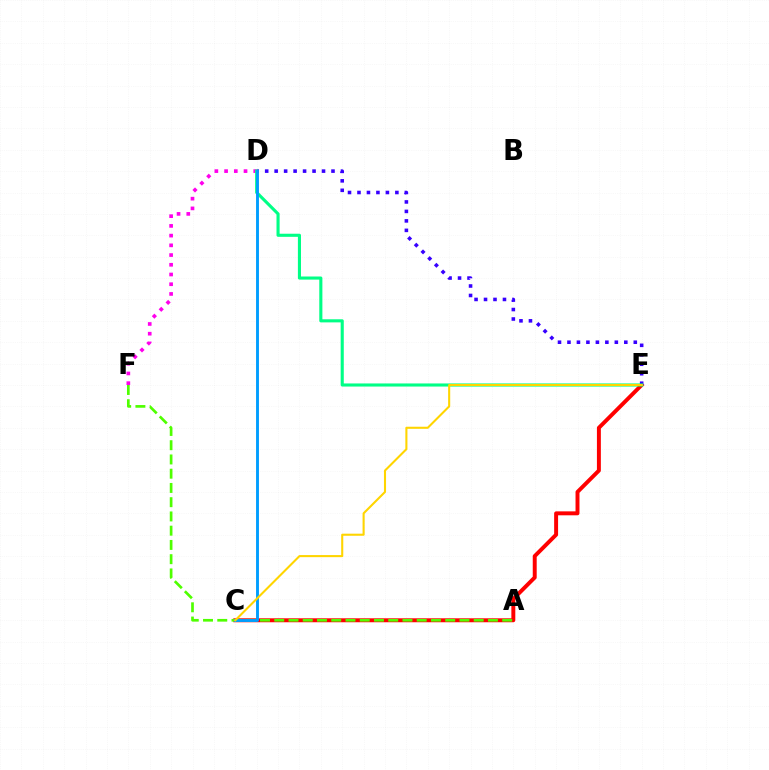{('D', 'F'): [{'color': '#ff00ed', 'line_style': 'dotted', 'thickness': 2.64}], ('C', 'E'): [{'color': '#ff0000', 'line_style': 'solid', 'thickness': 2.84}, {'color': '#ffd500', 'line_style': 'solid', 'thickness': 1.5}], ('A', 'F'): [{'color': '#4fff00', 'line_style': 'dashed', 'thickness': 1.94}], ('D', 'E'): [{'color': '#3700ff', 'line_style': 'dotted', 'thickness': 2.57}, {'color': '#00ff86', 'line_style': 'solid', 'thickness': 2.23}], ('C', 'D'): [{'color': '#009eff', 'line_style': 'solid', 'thickness': 2.09}]}